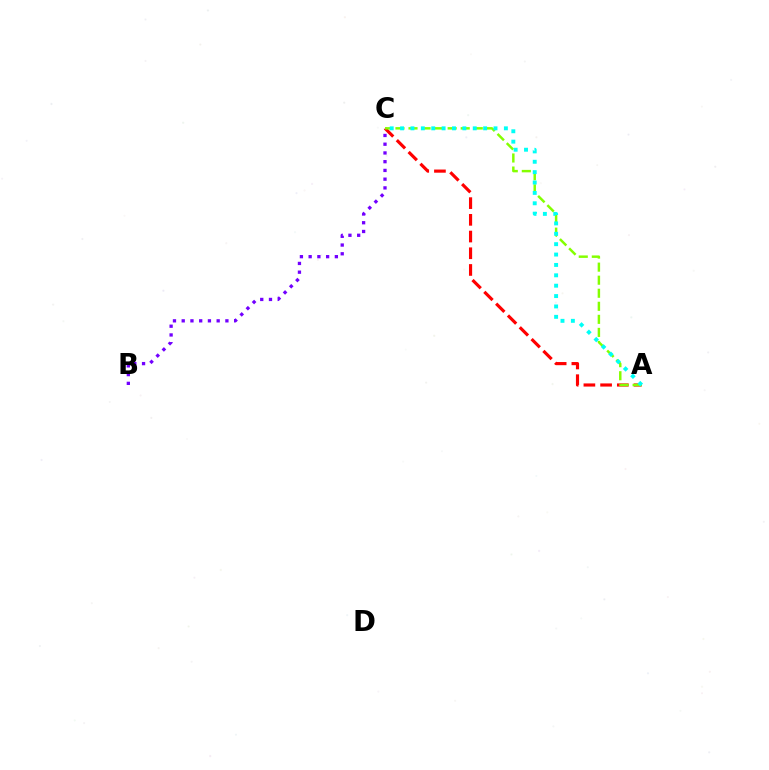{('A', 'C'): [{'color': '#ff0000', 'line_style': 'dashed', 'thickness': 2.27}, {'color': '#84ff00', 'line_style': 'dashed', 'thickness': 1.77}, {'color': '#00fff6', 'line_style': 'dotted', 'thickness': 2.82}], ('B', 'C'): [{'color': '#7200ff', 'line_style': 'dotted', 'thickness': 2.37}]}